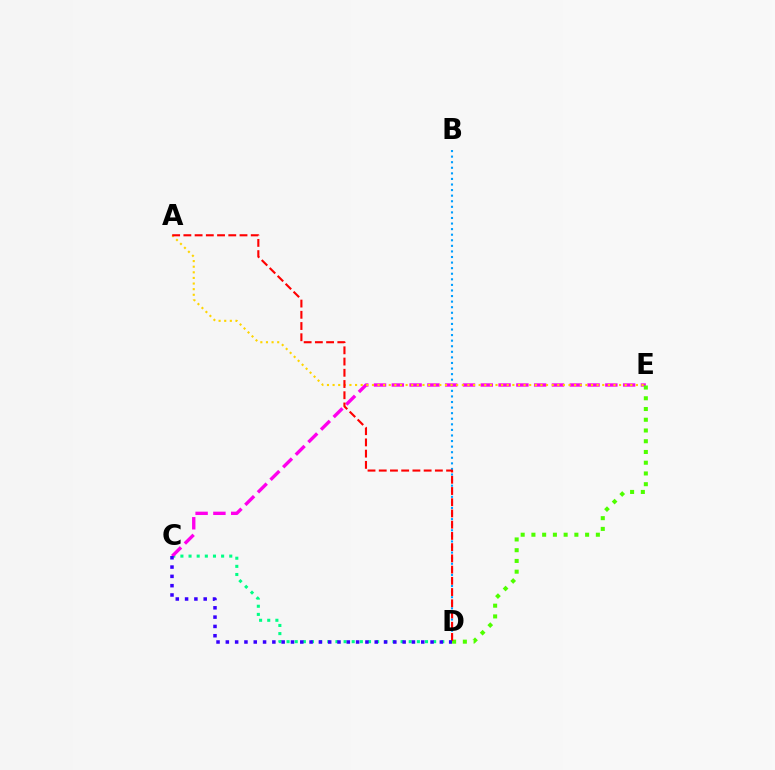{('B', 'D'): [{'color': '#009eff', 'line_style': 'dotted', 'thickness': 1.52}], ('C', 'D'): [{'color': '#00ff86', 'line_style': 'dotted', 'thickness': 2.21}, {'color': '#3700ff', 'line_style': 'dotted', 'thickness': 2.53}], ('C', 'E'): [{'color': '#ff00ed', 'line_style': 'dashed', 'thickness': 2.42}], ('A', 'E'): [{'color': '#ffd500', 'line_style': 'dotted', 'thickness': 1.53}], ('D', 'E'): [{'color': '#4fff00', 'line_style': 'dotted', 'thickness': 2.92}], ('A', 'D'): [{'color': '#ff0000', 'line_style': 'dashed', 'thickness': 1.53}]}